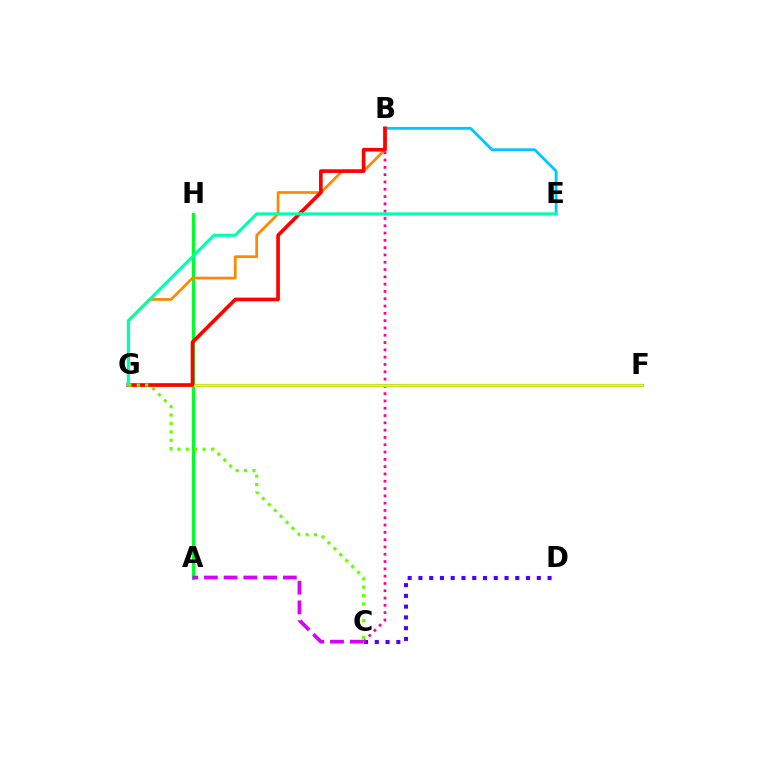{('C', 'D'): [{'color': '#4f00ff', 'line_style': 'dotted', 'thickness': 2.92}], ('B', 'C'): [{'color': '#ff00a0', 'line_style': 'dotted', 'thickness': 1.98}], ('B', 'E'): [{'color': '#00c7ff', 'line_style': 'solid', 'thickness': 2.03}], ('A', 'H'): [{'color': '#00ff27', 'line_style': 'solid', 'thickness': 2.37}], ('F', 'G'): [{'color': '#003fff', 'line_style': 'solid', 'thickness': 2.19}, {'color': '#eeff00', 'line_style': 'solid', 'thickness': 1.93}], ('B', 'G'): [{'color': '#ff8800', 'line_style': 'solid', 'thickness': 1.95}, {'color': '#ff0000', 'line_style': 'solid', 'thickness': 2.62}], ('E', 'G'): [{'color': '#00ffaf', 'line_style': 'solid', 'thickness': 2.2}], ('C', 'G'): [{'color': '#66ff00', 'line_style': 'dotted', 'thickness': 2.28}], ('A', 'C'): [{'color': '#d600ff', 'line_style': 'dashed', 'thickness': 2.68}]}